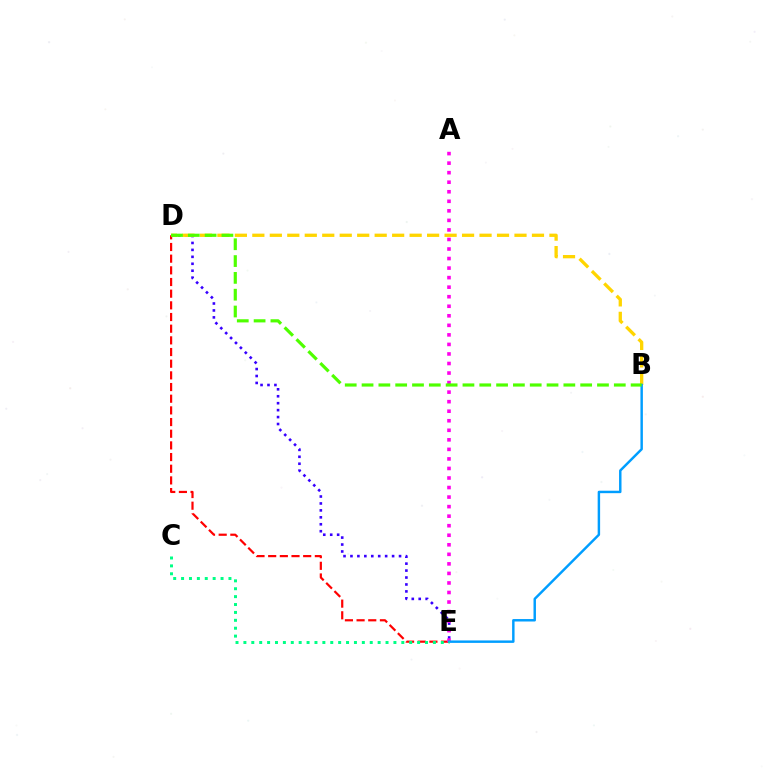{('D', 'E'): [{'color': '#ff0000', 'line_style': 'dashed', 'thickness': 1.59}, {'color': '#3700ff', 'line_style': 'dotted', 'thickness': 1.89}], ('B', 'D'): [{'color': '#ffd500', 'line_style': 'dashed', 'thickness': 2.37}, {'color': '#4fff00', 'line_style': 'dashed', 'thickness': 2.28}], ('A', 'E'): [{'color': '#ff00ed', 'line_style': 'dotted', 'thickness': 2.59}], ('B', 'E'): [{'color': '#009eff', 'line_style': 'solid', 'thickness': 1.77}], ('C', 'E'): [{'color': '#00ff86', 'line_style': 'dotted', 'thickness': 2.15}]}